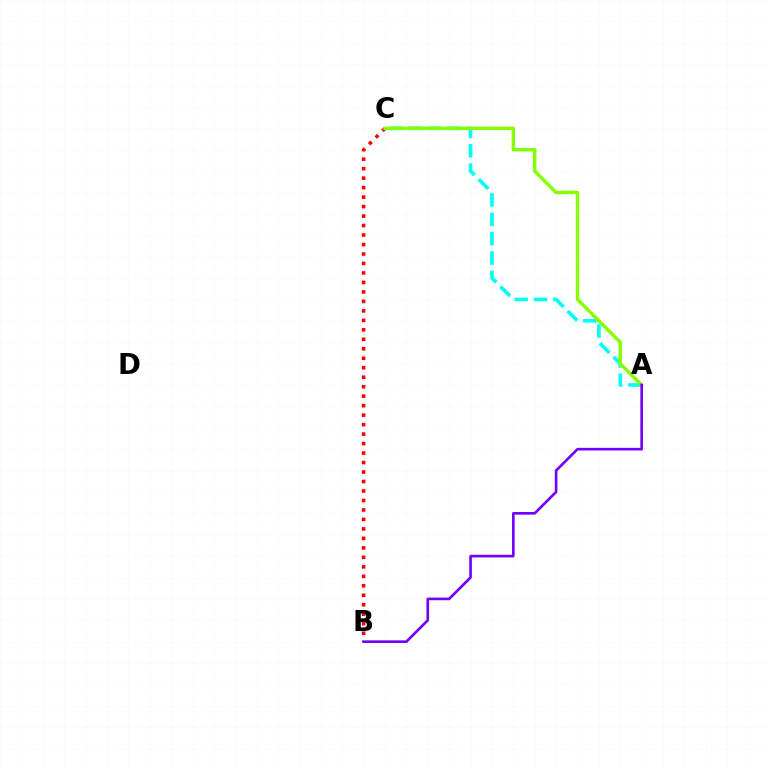{('B', 'C'): [{'color': '#ff0000', 'line_style': 'dotted', 'thickness': 2.58}], ('A', 'C'): [{'color': '#00fff6', 'line_style': 'dashed', 'thickness': 2.63}, {'color': '#84ff00', 'line_style': 'solid', 'thickness': 2.46}], ('A', 'B'): [{'color': '#7200ff', 'line_style': 'solid', 'thickness': 1.9}]}